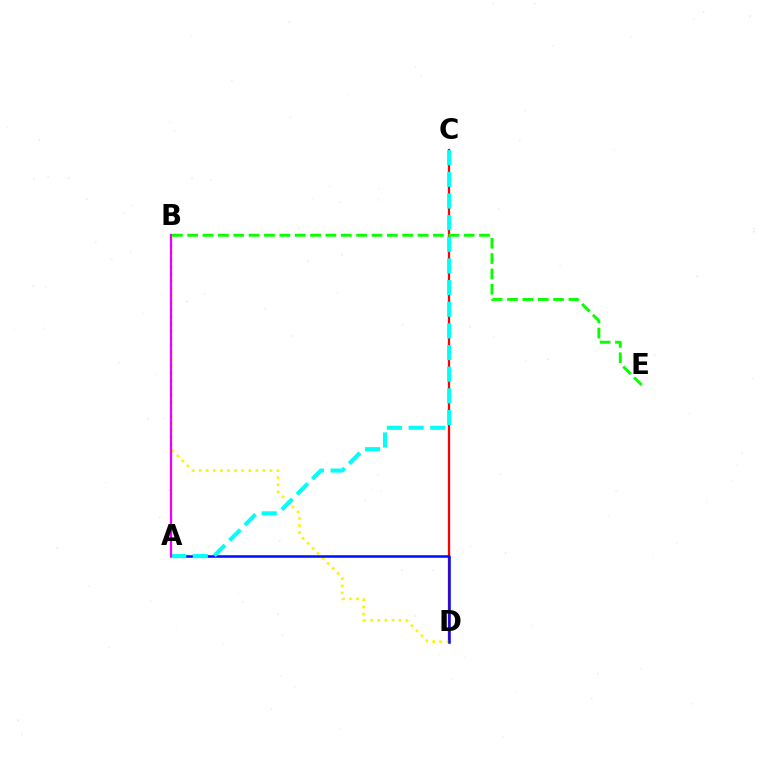{('C', 'D'): [{'color': '#ff0000', 'line_style': 'solid', 'thickness': 1.64}], ('B', 'D'): [{'color': '#fcf500', 'line_style': 'dotted', 'thickness': 1.93}], ('A', 'D'): [{'color': '#0010ff', 'line_style': 'solid', 'thickness': 1.82}], ('A', 'C'): [{'color': '#00fff6', 'line_style': 'dashed', 'thickness': 2.94}], ('A', 'B'): [{'color': '#ee00ff', 'line_style': 'solid', 'thickness': 1.62}], ('B', 'E'): [{'color': '#08ff00', 'line_style': 'dashed', 'thickness': 2.09}]}